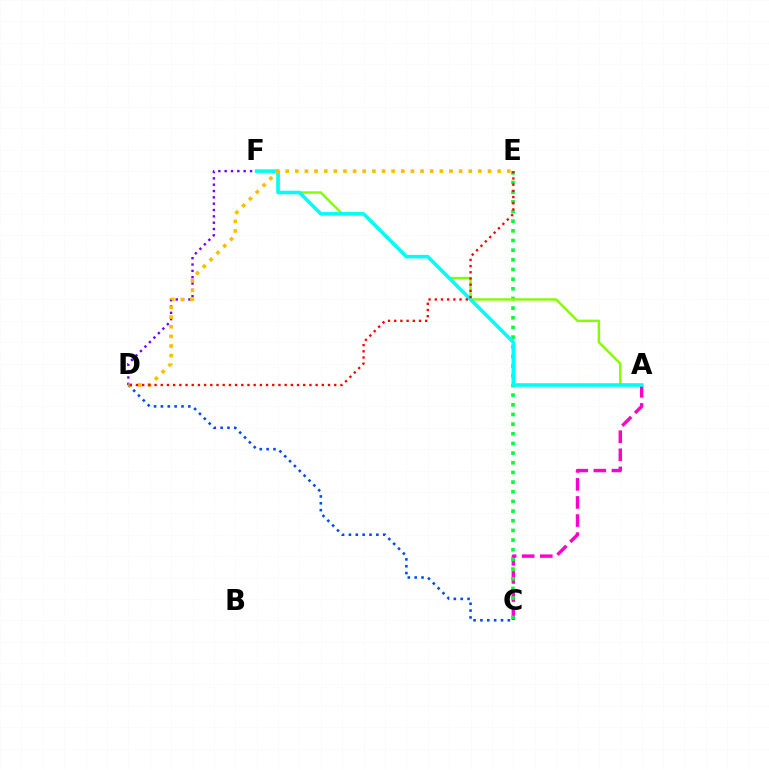{('A', 'C'): [{'color': '#ff00cf', 'line_style': 'dashed', 'thickness': 2.46}], ('C', 'D'): [{'color': '#004bff', 'line_style': 'dotted', 'thickness': 1.86}], ('D', 'F'): [{'color': '#7200ff', 'line_style': 'dotted', 'thickness': 1.72}], ('C', 'E'): [{'color': '#00ff39', 'line_style': 'dotted', 'thickness': 2.63}], ('A', 'F'): [{'color': '#84ff00', 'line_style': 'solid', 'thickness': 1.75}, {'color': '#00fff6', 'line_style': 'solid', 'thickness': 2.58}], ('D', 'E'): [{'color': '#ffbd00', 'line_style': 'dotted', 'thickness': 2.62}, {'color': '#ff0000', 'line_style': 'dotted', 'thickness': 1.68}]}